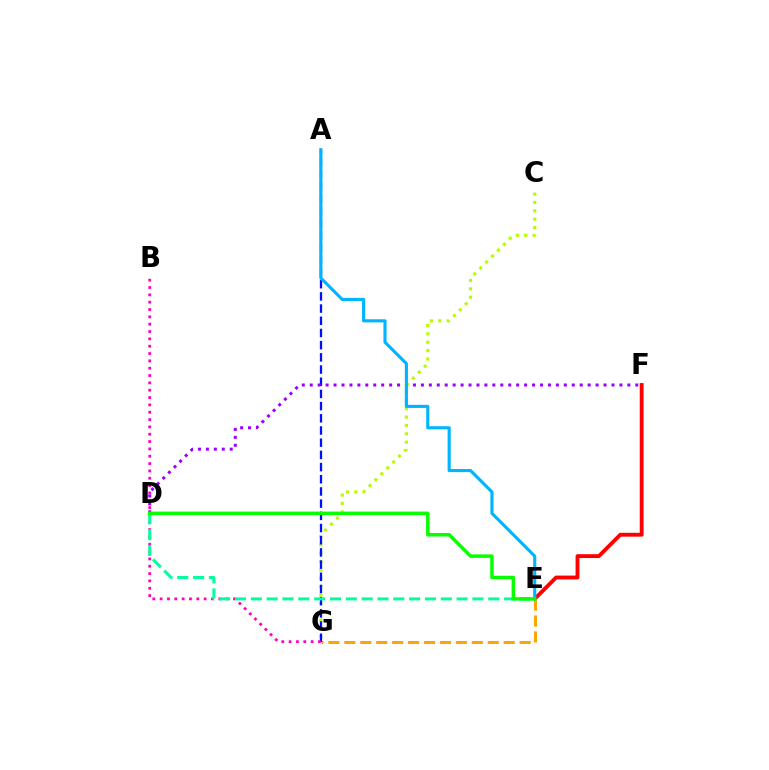{('E', 'F'): [{'color': '#ff0000', 'line_style': 'solid', 'thickness': 2.77}], ('E', 'G'): [{'color': '#ffa500', 'line_style': 'dashed', 'thickness': 2.16}], ('C', 'G'): [{'color': '#b3ff00', 'line_style': 'dotted', 'thickness': 2.27}], ('A', 'G'): [{'color': '#0010ff', 'line_style': 'dashed', 'thickness': 1.66}], ('B', 'G'): [{'color': '#ff00bd', 'line_style': 'dotted', 'thickness': 1.99}], ('D', 'F'): [{'color': '#9b00ff', 'line_style': 'dotted', 'thickness': 2.16}], ('D', 'E'): [{'color': '#00ff9d', 'line_style': 'dashed', 'thickness': 2.15}, {'color': '#08ff00', 'line_style': 'solid', 'thickness': 2.5}], ('A', 'E'): [{'color': '#00b5ff', 'line_style': 'solid', 'thickness': 2.25}]}